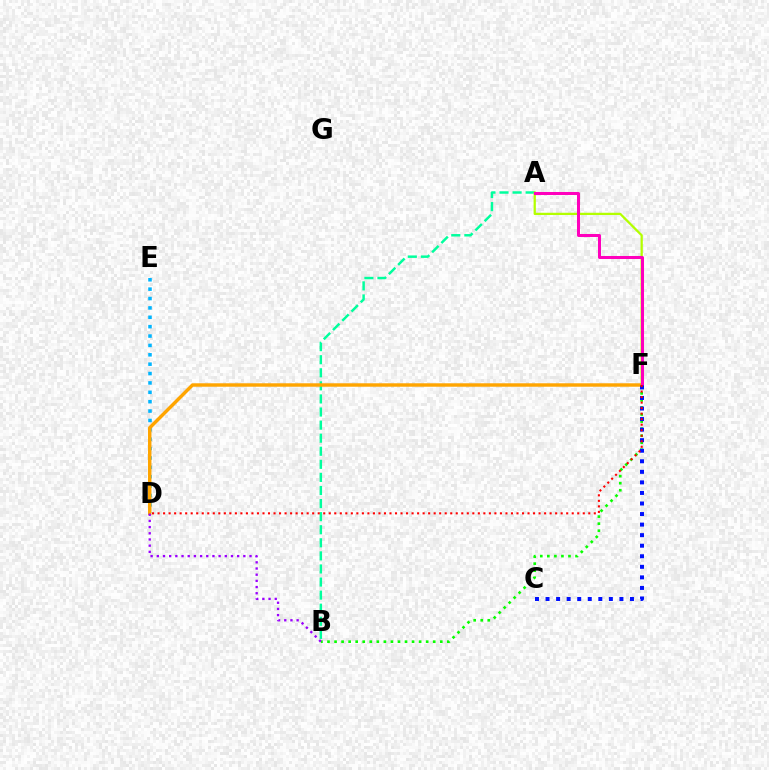{('B', 'F'): [{'color': '#08ff00', 'line_style': 'dotted', 'thickness': 1.91}], ('D', 'E'): [{'color': '#00b5ff', 'line_style': 'dotted', 'thickness': 2.55}], ('A', 'B'): [{'color': '#00ff9d', 'line_style': 'dashed', 'thickness': 1.78}], ('A', 'F'): [{'color': '#b3ff00', 'line_style': 'solid', 'thickness': 1.63}, {'color': '#ff00bd', 'line_style': 'solid', 'thickness': 2.18}], ('D', 'F'): [{'color': '#ffa500', 'line_style': 'solid', 'thickness': 2.48}, {'color': '#ff0000', 'line_style': 'dotted', 'thickness': 1.5}], ('C', 'F'): [{'color': '#0010ff', 'line_style': 'dotted', 'thickness': 2.87}], ('B', 'D'): [{'color': '#9b00ff', 'line_style': 'dotted', 'thickness': 1.68}]}